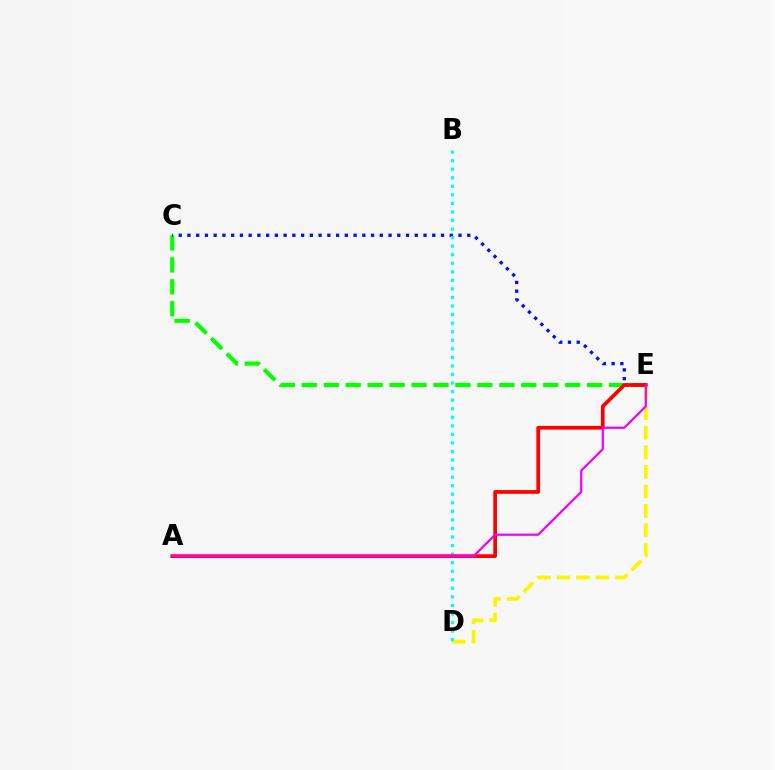{('C', 'E'): [{'color': '#08ff00', 'line_style': 'dashed', 'thickness': 2.98}, {'color': '#0010ff', 'line_style': 'dotted', 'thickness': 2.38}], ('D', 'E'): [{'color': '#fcf500', 'line_style': 'dashed', 'thickness': 2.65}], ('B', 'D'): [{'color': '#00fff6', 'line_style': 'dotted', 'thickness': 2.32}], ('A', 'E'): [{'color': '#ff0000', 'line_style': 'solid', 'thickness': 2.67}, {'color': '#ee00ff', 'line_style': 'solid', 'thickness': 1.58}]}